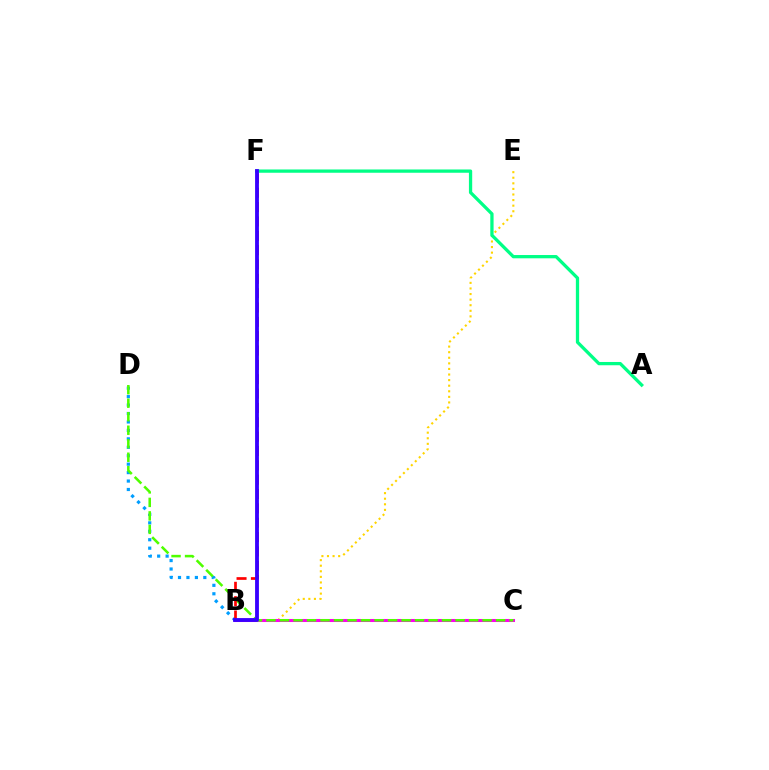{('B', 'E'): [{'color': '#ffd500', 'line_style': 'dotted', 'thickness': 1.52}], ('B', 'D'): [{'color': '#009eff', 'line_style': 'dotted', 'thickness': 2.29}], ('B', 'C'): [{'color': '#ff00ed', 'line_style': 'solid', 'thickness': 2.19}], ('C', 'D'): [{'color': '#4fff00', 'line_style': 'dashed', 'thickness': 1.83}], ('B', 'F'): [{'color': '#ff0000', 'line_style': 'dashed', 'thickness': 1.95}, {'color': '#3700ff', 'line_style': 'solid', 'thickness': 2.76}], ('A', 'F'): [{'color': '#00ff86', 'line_style': 'solid', 'thickness': 2.36}]}